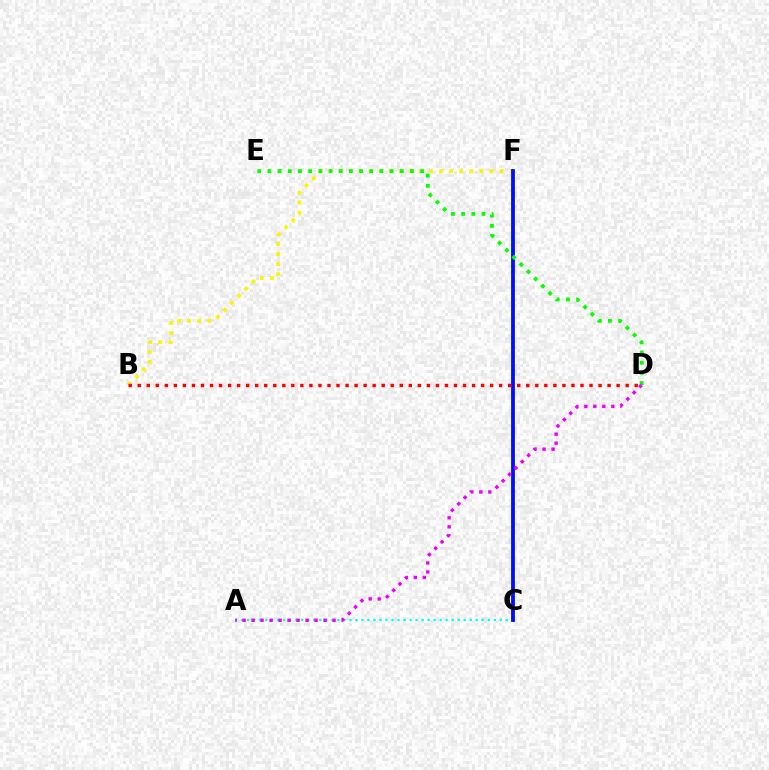{('A', 'C'): [{'color': '#00fff6', 'line_style': 'dotted', 'thickness': 1.63}], ('B', 'F'): [{'color': '#fcf500', 'line_style': 'dotted', 'thickness': 2.73}], ('C', 'F'): [{'color': '#0010ff', 'line_style': 'solid', 'thickness': 2.74}], ('B', 'D'): [{'color': '#ff0000', 'line_style': 'dotted', 'thickness': 2.45}], ('D', 'E'): [{'color': '#08ff00', 'line_style': 'dotted', 'thickness': 2.77}], ('A', 'D'): [{'color': '#ee00ff', 'line_style': 'dotted', 'thickness': 2.45}]}